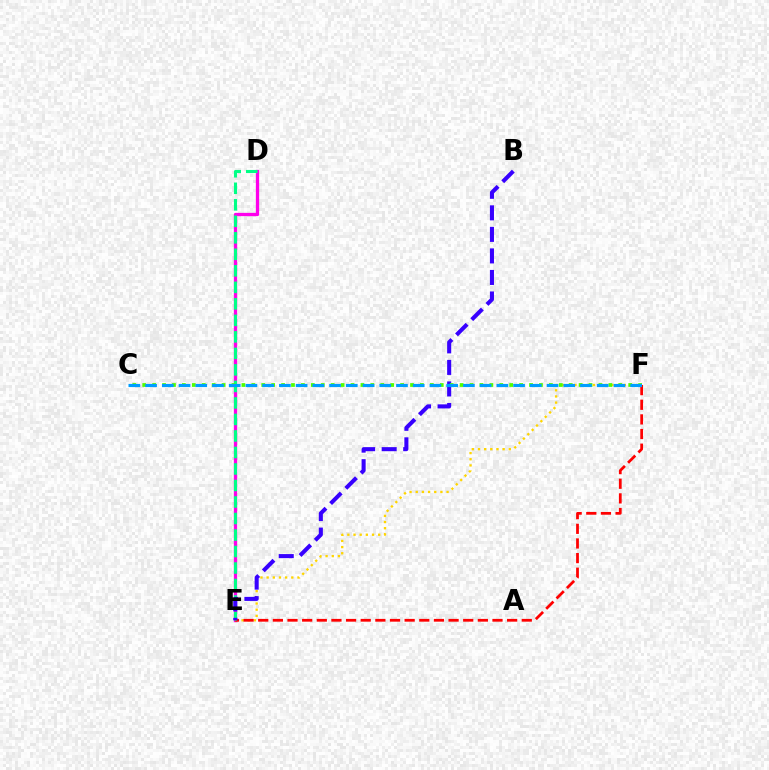{('D', 'E'): [{'color': '#ff00ed', 'line_style': 'solid', 'thickness': 2.36}, {'color': '#00ff86', 'line_style': 'dashed', 'thickness': 2.24}], ('E', 'F'): [{'color': '#ffd500', 'line_style': 'dotted', 'thickness': 1.67}, {'color': '#ff0000', 'line_style': 'dashed', 'thickness': 1.99}], ('B', 'E'): [{'color': '#3700ff', 'line_style': 'dashed', 'thickness': 2.93}], ('C', 'F'): [{'color': '#4fff00', 'line_style': 'dotted', 'thickness': 2.69}, {'color': '#009eff', 'line_style': 'dashed', 'thickness': 2.27}]}